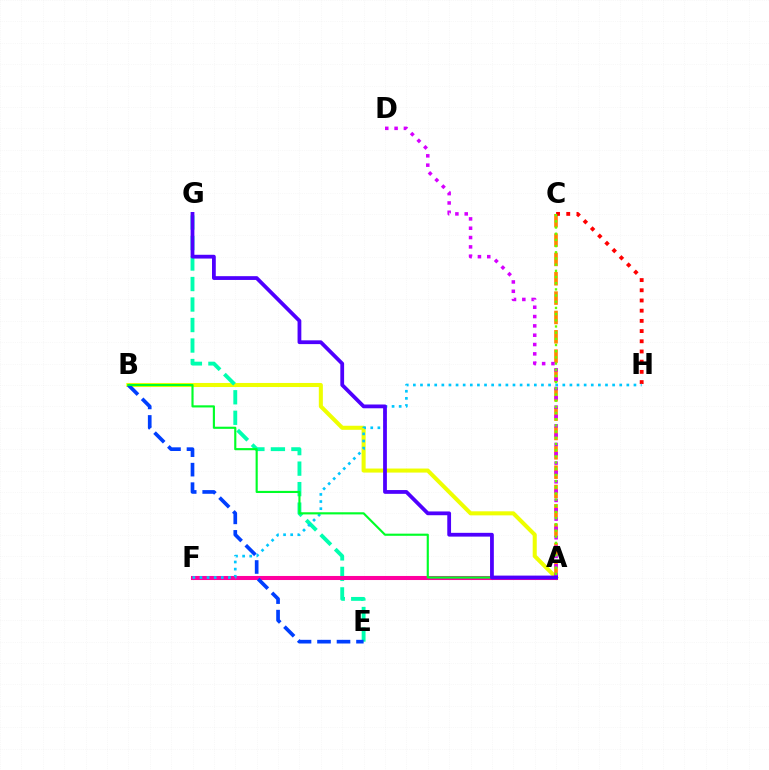{('A', 'B'): [{'color': '#eeff00', 'line_style': 'solid', 'thickness': 2.92}, {'color': '#00ff27', 'line_style': 'solid', 'thickness': 1.54}], ('A', 'C'): [{'color': '#ff8800', 'line_style': 'dashed', 'thickness': 2.63}, {'color': '#66ff00', 'line_style': 'dotted', 'thickness': 1.68}], ('E', 'G'): [{'color': '#00ffaf', 'line_style': 'dashed', 'thickness': 2.78}], ('A', 'F'): [{'color': '#ff00a0', 'line_style': 'solid', 'thickness': 2.92}], ('C', 'H'): [{'color': '#ff0000', 'line_style': 'dotted', 'thickness': 2.77}], ('A', 'D'): [{'color': '#d600ff', 'line_style': 'dotted', 'thickness': 2.54}], ('B', 'E'): [{'color': '#003fff', 'line_style': 'dashed', 'thickness': 2.65}], ('F', 'H'): [{'color': '#00c7ff', 'line_style': 'dotted', 'thickness': 1.93}], ('A', 'G'): [{'color': '#4f00ff', 'line_style': 'solid', 'thickness': 2.72}]}